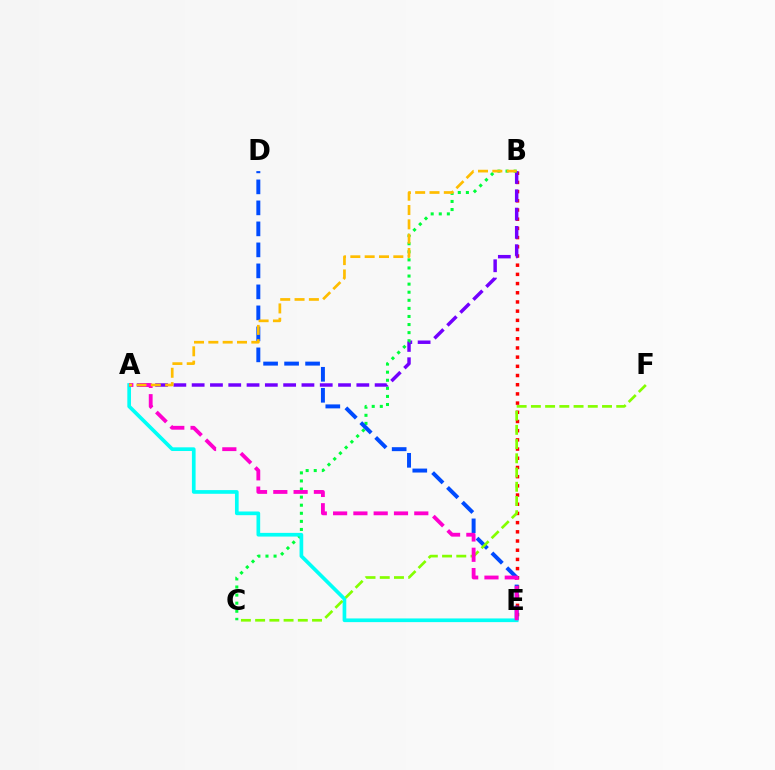{('B', 'E'): [{'color': '#ff0000', 'line_style': 'dotted', 'thickness': 2.5}], ('A', 'B'): [{'color': '#7200ff', 'line_style': 'dashed', 'thickness': 2.49}, {'color': '#ffbd00', 'line_style': 'dashed', 'thickness': 1.95}], ('B', 'C'): [{'color': '#00ff39', 'line_style': 'dotted', 'thickness': 2.2}], ('D', 'E'): [{'color': '#004bff', 'line_style': 'dashed', 'thickness': 2.85}], ('A', 'E'): [{'color': '#00fff6', 'line_style': 'solid', 'thickness': 2.65}, {'color': '#ff00cf', 'line_style': 'dashed', 'thickness': 2.76}], ('C', 'F'): [{'color': '#84ff00', 'line_style': 'dashed', 'thickness': 1.93}]}